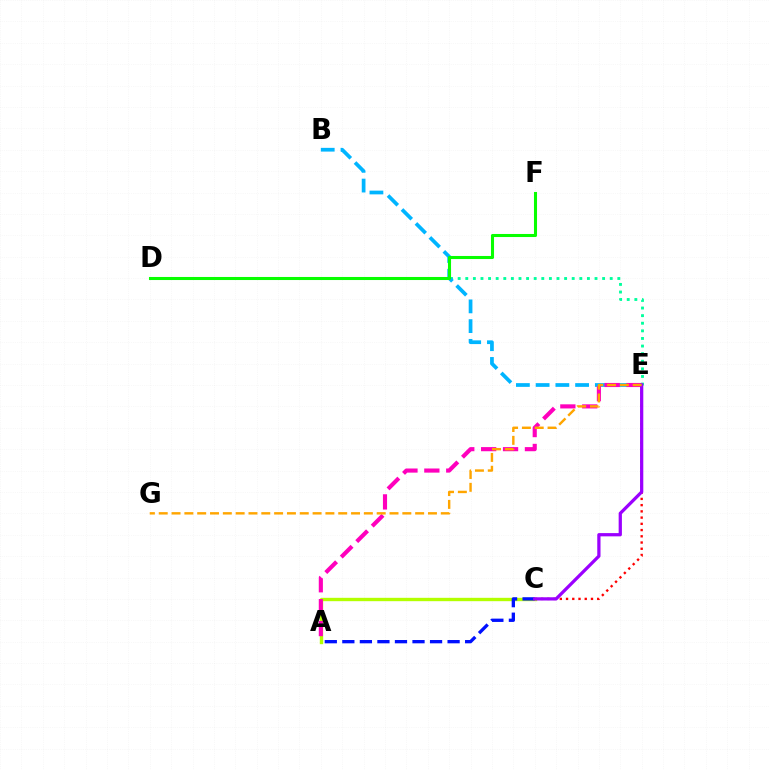{('C', 'E'): [{'color': '#ff0000', 'line_style': 'dotted', 'thickness': 1.69}, {'color': '#9b00ff', 'line_style': 'solid', 'thickness': 2.34}], ('A', 'C'): [{'color': '#b3ff00', 'line_style': 'solid', 'thickness': 2.42}, {'color': '#0010ff', 'line_style': 'dashed', 'thickness': 2.38}], ('D', 'E'): [{'color': '#00ff9d', 'line_style': 'dotted', 'thickness': 2.07}], ('B', 'E'): [{'color': '#00b5ff', 'line_style': 'dashed', 'thickness': 2.68}], ('A', 'E'): [{'color': '#ff00bd', 'line_style': 'dashed', 'thickness': 2.97}], ('D', 'F'): [{'color': '#08ff00', 'line_style': 'solid', 'thickness': 2.2}], ('E', 'G'): [{'color': '#ffa500', 'line_style': 'dashed', 'thickness': 1.74}]}